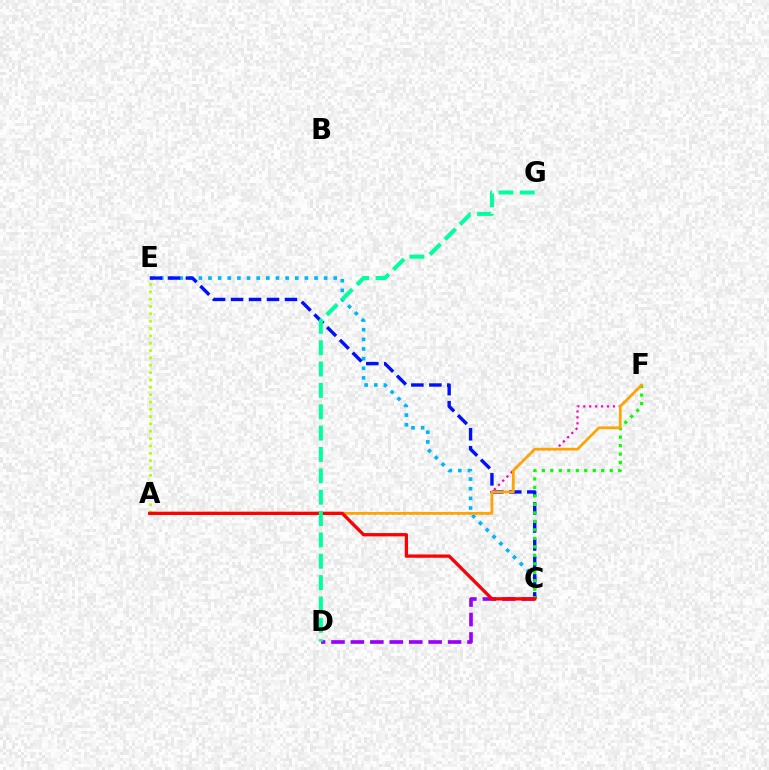{('A', 'E'): [{'color': '#b3ff00', 'line_style': 'dotted', 'thickness': 2.0}], ('C', 'E'): [{'color': '#00b5ff', 'line_style': 'dotted', 'thickness': 2.62}, {'color': '#0010ff', 'line_style': 'dashed', 'thickness': 2.44}], ('A', 'F'): [{'color': '#ff00bd', 'line_style': 'dotted', 'thickness': 1.61}, {'color': '#ffa500', 'line_style': 'solid', 'thickness': 1.96}], ('C', 'D'): [{'color': '#9b00ff', 'line_style': 'dashed', 'thickness': 2.64}], ('C', 'F'): [{'color': '#08ff00', 'line_style': 'dotted', 'thickness': 2.31}], ('A', 'C'): [{'color': '#ff0000', 'line_style': 'solid', 'thickness': 2.37}], ('D', 'G'): [{'color': '#00ff9d', 'line_style': 'dashed', 'thickness': 2.9}]}